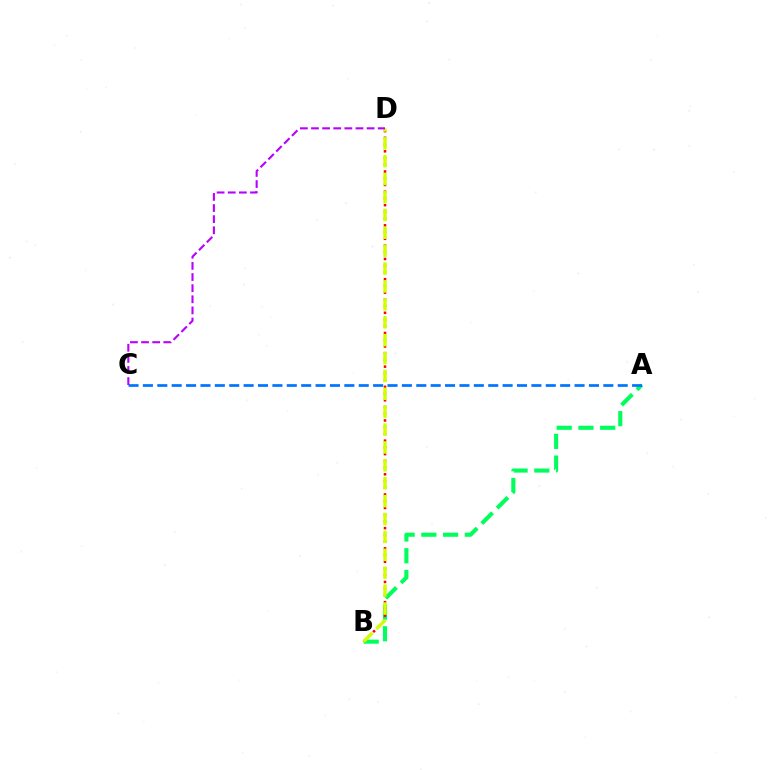{('A', 'B'): [{'color': '#00ff5c', 'line_style': 'dashed', 'thickness': 2.95}], ('B', 'D'): [{'color': '#ff0000', 'line_style': 'dotted', 'thickness': 1.83}, {'color': '#d1ff00', 'line_style': 'dashed', 'thickness': 2.43}], ('A', 'C'): [{'color': '#0074ff', 'line_style': 'dashed', 'thickness': 1.95}], ('C', 'D'): [{'color': '#b900ff', 'line_style': 'dashed', 'thickness': 1.51}]}